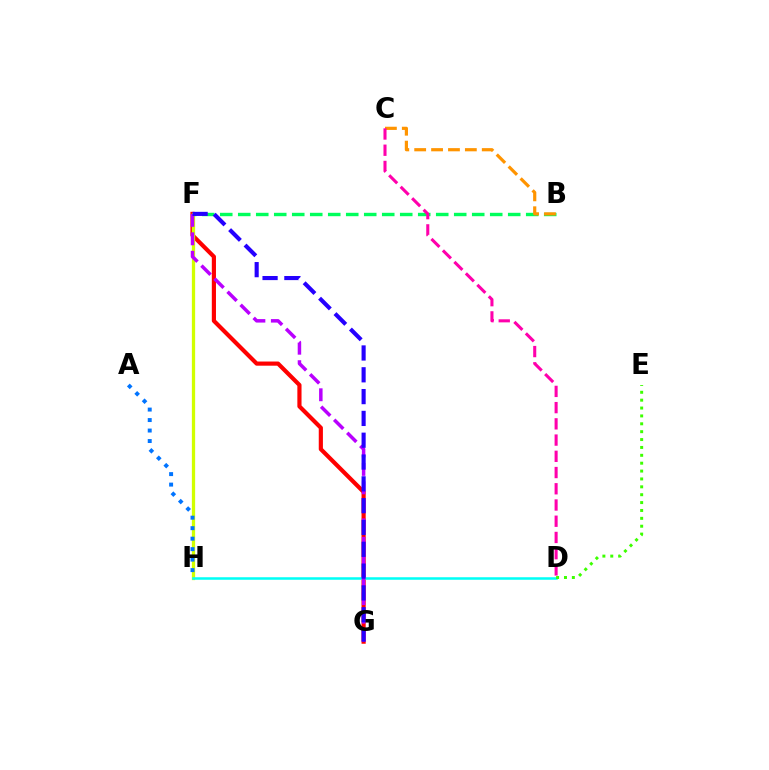{('F', 'G'): [{'color': '#ff0000', 'line_style': 'solid', 'thickness': 3.0}, {'color': '#b900ff', 'line_style': 'dashed', 'thickness': 2.51}, {'color': '#2500ff', 'line_style': 'dashed', 'thickness': 2.96}], ('F', 'H'): [{'color': '#d1ff00', 'line_style': 'solid', 'thickness': 2.36}], ('B', 'F'): [{'color': '#00ff5c', 'line_style': 'dashed', 'thickness': 2.45}], ('D', 'H'): [{'color': '#00fff6', 'line_style': 'solid', 'thickness': 1.82}], ('D', 'E'): [{'color': '#3dff00', 'line_style': 'dotted', 'thickness': 2.14}], ('A', 'H'): [{'color': '#0074ff', 'line_style': 'dotted', 'thickness': 2.85}], ('B', 'C'): [{'color': '#ff9400', 'line_style': 'dashed', 'thickness': 2.29}], ('C', 'D'): [{'color': '#ff00ac', 'line_style': 'dashed', 'thickness': 2.2}]}